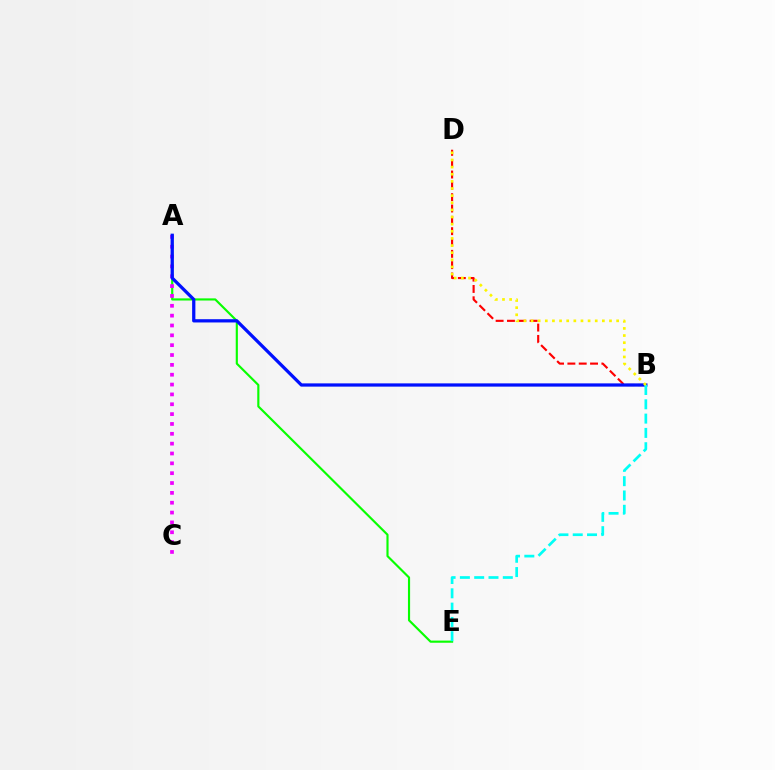{('B', 'D'): [{'color': '#ff0000', 'line_style': 'dashed', 'thickness': 1.54}, {'color': '#fcf500', 'line_style': 'dotted', 'thickness': 1.94}], ('A', 'E'): [{'color': '#08ff00', 'line_style': 'solid', 'thickness': 1.55}], ('A', 'C'): [{'color': '#ee00ff', 'line_style': 'dotted', 'thickness': 2.68}], ('A', 'B'): [{'color': '#0010ff', 'line_style': 'solid', 'thickness': 2.34}], ('B', 'E'): [{'color': '#00fff6', 'line_style': 'dashed', 'thickness': 1.94}]}